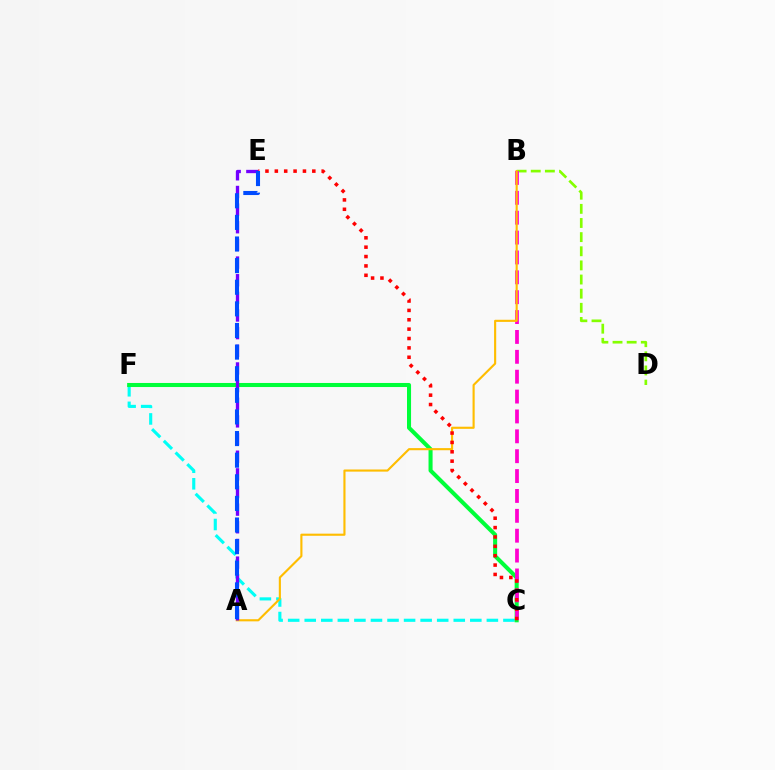{('C', 'F'): [{'color': '#00fff6', 'line_style': 'dashed', 'thickness': 2.25}, {'color': '#00ff39', 'line_style': 'solid', 'thickness': 2.92}], ('B', 'D'): [{'color': '#84ff00', 'line_style': 'dashed', 'thickness': 1.92}], ('B', 'C'): [{'color': '#ff00cf', 'line_style': 'dashed', 'thickness': 2.7}], ('A', 'B'): [{'color': '#ffbd00', 'line_style': 'solid', 'thickness': 1.53}], ('A', 'E'): [{'color': '#7200ff', 'line_style': 'dashed', 'thickness': 2.4}, {'color': '#004bff', 'line_style': 'dashed', 'thickness': 2.94}], ('C', 'E'): [{'color': '#ff0000', 'line_style': 'dotted', 'thickness': 2.55}]}